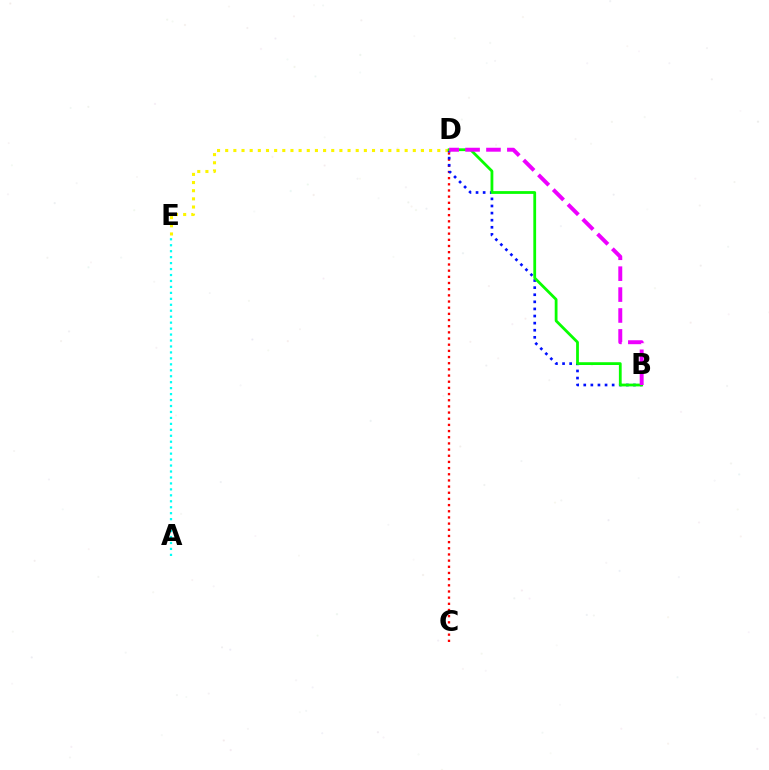{('A', 'E'): [{'color': '#00fff6', 'line_style': 'dotted', 'thickness': 1.62}], ('D', 'E'): [{'color': '#fcf500', 'line_style': 'dotted', 'thickness': 2.22}], ('C', 'D'): [{'color': '#ff0000', 'line_style': 'dotted', 'thickness': 1.68}], ('B', 'D'): [{'color': '#0010ff', 'line_style': 'dotted', 'thickness': 1.93}, {'color': '#08ff00', 'line_style': 'solid', 'thickness': 2.0}, {'color': '#ee00ff', 'line_style': 'dashed', 'thickness': 2.84}]}